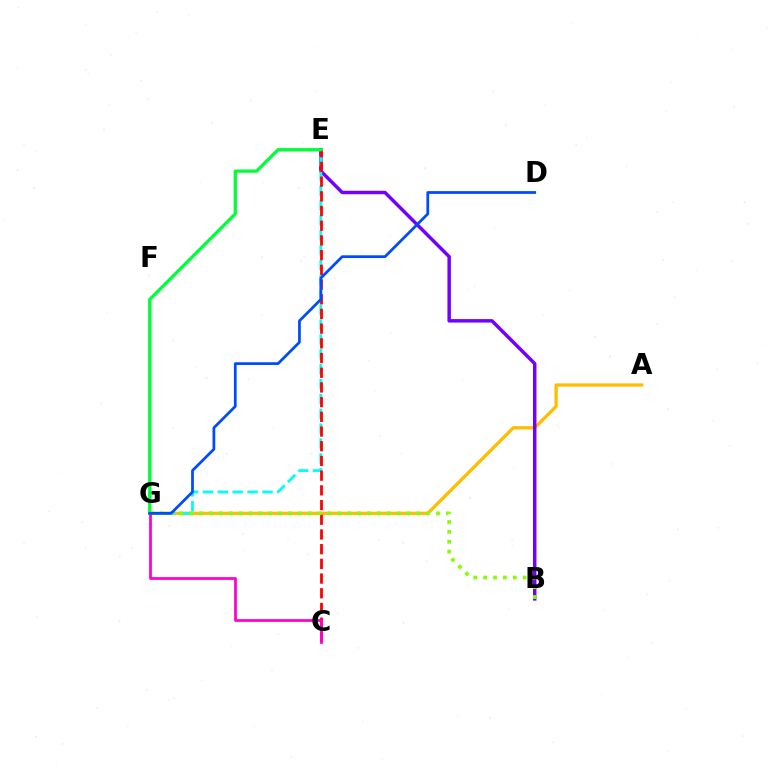{('A', 'G'): [{'color': '#ffbd00', 'line_style': 'solid', 'thickness': 2.35}], ('B', 'E'): [{'color': '#7200ff', 'line_style': 'solid', 'thickness': 2.49}], ('E', 'G'): [{'color': '#00fff6', 'line_style': 'dashed', 'thickness': 2.02}, {'color': '#00ff39', 'line_style': 'solid', 'thickness': 2.36}], ('C', 'E'): [{'color': '#ff0000', 'line_style': 'dashed', 'thickness': 2.0}], ('B', 'G'): [{'color': '#84ff00', 'line_style': 'dotted', 'thickness': 2.68}], ('C', 'G'): [{'color': '#ff00cf', 'line_style': 'solid', 'thickness': 1.98}], ('D', 'G'): [{'color': '#004bff', 'line_style': 'solid', 'thickness': 1.97}]}